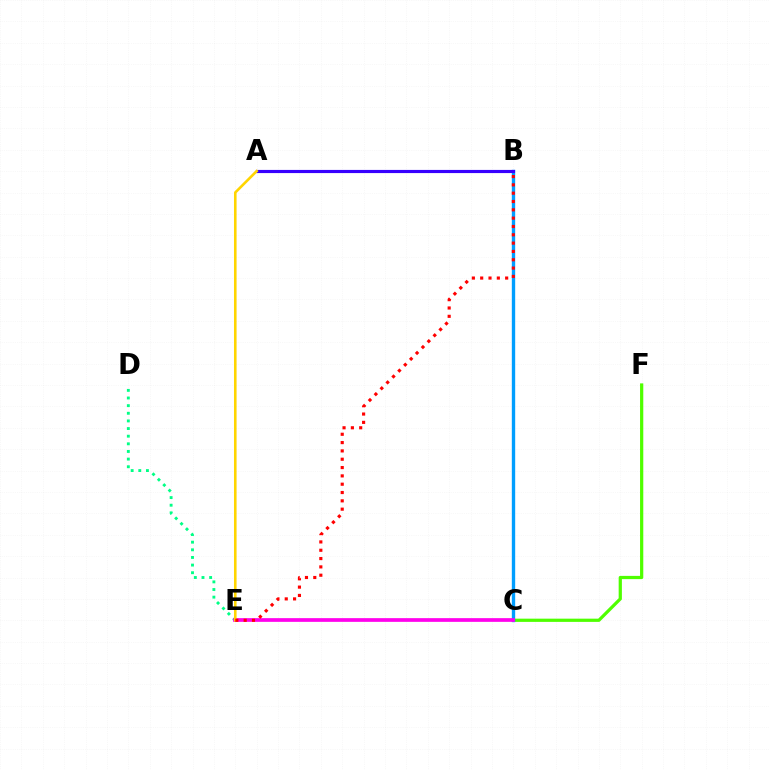{('C', 'F'): [{'color': '#4fff00', 'line_style': 'solid', 'thickness': 2.32}], ('D', 'E'): [{'color': '#00ff86', 'line_style': 'dotted', 'thickness': 2.07}], ('B', 'C'): [{'color': '#009eff', 'line_style': 'solid', 'thickness': 2.42}], ('C', 'E'): [{'color': '#ff00ed', 'line_style': 'solid', 'thickness': 2.67}], ('A', 'B'): [{'color': '#3700ff', 'line_style': 'solid', 'thickness': 2.27}], ('A', 'E'): [{'color': '#ffd500', 'line_style': 'solid', 'thickness': 1.87}], ('B', 'E'): [{'color': '#ff0000', 'line_style': 'dotted', 'thickness': 2.26}]}